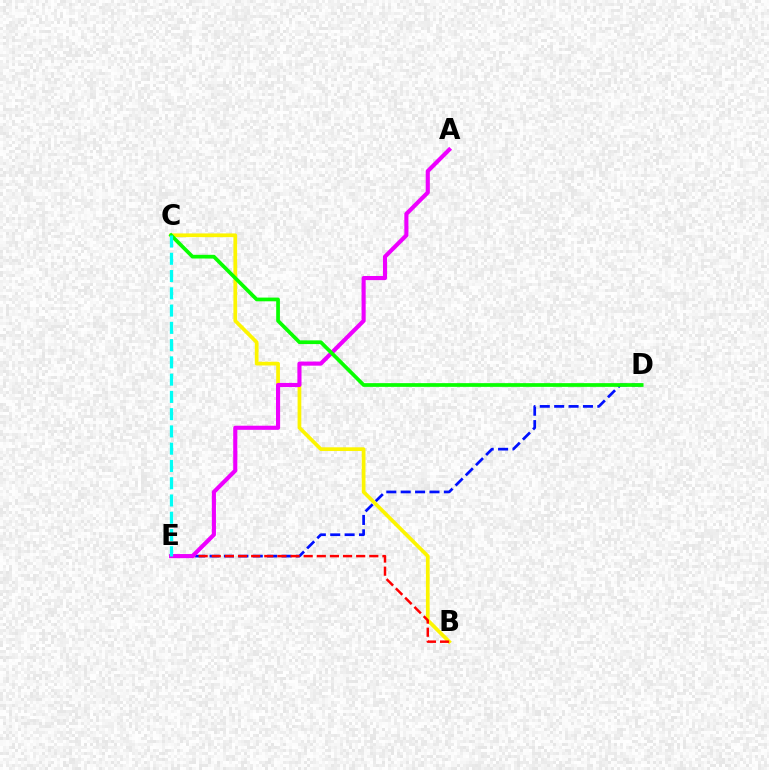{('D', 'E'): [{'color': '#0010ff', 'line_style': 'dashed', 'thickness': 1.95}], ('B', 'C'): [{'color': '#fcf500', 'line_style': 'solid', 'thickness': 2.68}], ('B', 'E'): [{'color': '#ff0000', 'line_style': 'dashed', 'thickness': 1.78}], ('A', 'E'): [{'color': '#ee00ff', 'line_style': 'solid', 'thickness': 2.96}], ('C', 'D'): [{'color': '#08ff00', 'line_style': 'solid', 'thickness': 2.68}], ('C', 'E'): [{'color': '#00fff6', 'line_style': 'dashed', 'thickness': 2.35}]}